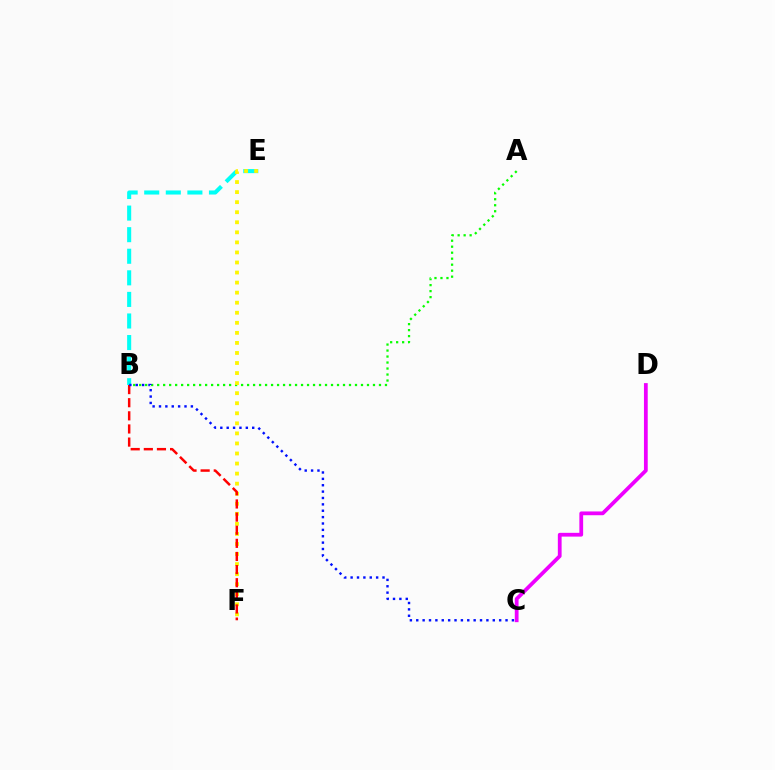{('B', 'E'): [{'color': '#00fff6', 'line_style': 'dashed', 'thickness': 2.93}], ('A', 'B'): [{'color': '#08ff00', 'line_style': 'dotted', 'thickness': 1.63}], ('C', 'D'): [{'color': '#ee00ff', 'line_style': 'solid', 'thickness': 2.71}], ('E', 'F'): [{'color': '#fcf500', 'line_style': 'dotted', 'thickness': 2.73}], ('B', 'F'): [{'color': '#ff0000', 'line_style': 'dashed', 'thickness': 1.78}], ('B', 'C'): [{'color': '#0010ff', 'line_style': 'dotted', 'thickness': 1.73}]}